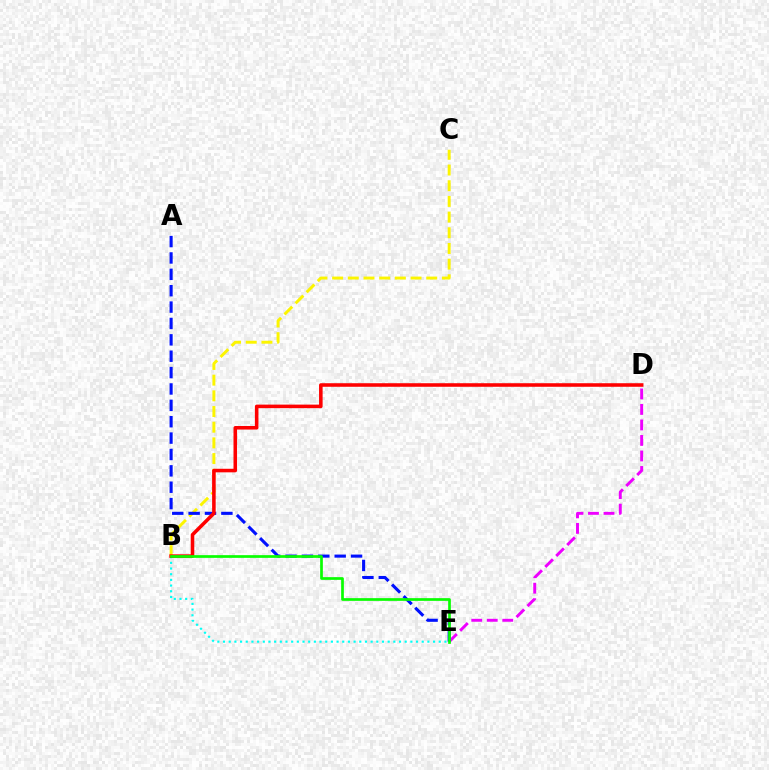{('B', 'E'): [{'color': '#00fff6', 'line_style': 'dotted', 'thickness': 1.54}, {'color': '#08ff00', 'line_style': 'solid', 'thickness': 1.95}], ('D', 'E'): [{'color': '#ee00ff', 'line_style': 'dashed', 'thickness': 2.11}], ('B', 'C'): [{'color': '#fcf500', 'line_style': 'dashed', 'thickness': 2.13}], ('A', 'E'): [{'color': '#0010ff', 'line_style': 'dashed', 'thickness': 2.22}], ('B', 'D'): [{'color': '#ff0000', 'line_style': 'solid', 'thickness': 2.56}]}